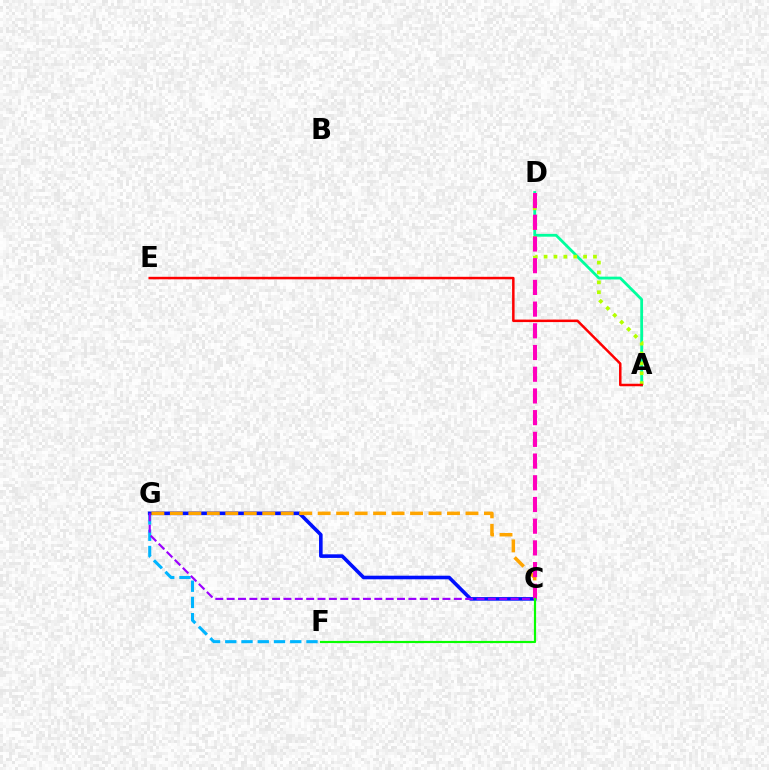{('A', 'D'): [{'color': '#00ff9d', 'line_style': 'solid', 'thickness': 2.02}, {'color': '#b3ff00', 'line_style': 'dotted', 'thickness': 2.68}], ('F', 'G'): [{'color': '#00b5ff', 'line_style': 'dashed', 'thickness': 2.21}], ('C', 'G'): [{'color': '#0010ff', 'line_style': 'solid', 'thickness': 2.59}, {'color': '#ffa500', 'line_style': 'dashed', 'thickness': 2.51}, {'color': '#9b00ff', 'line_style': 'dashed', 'thickness': 1.54}], ('C', 'D'): [{'color': '#ff00bd', 'line_style': 'dashed', 'thickness': 2.95}], ('C', 'F'): [{'color': '#08ff00', 'line_style': 'solid', 'thickness': 1.57}], ('A', 'E'): [{'color': '#ff0000', 'line_style': 'solid', 'thickness': 1.79}]}